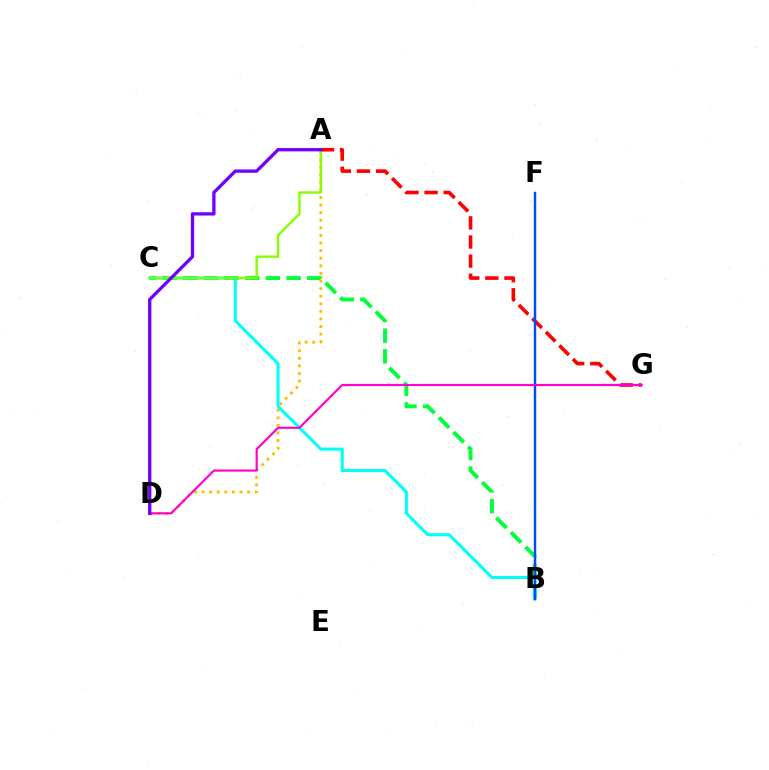{('A', 'D'): [{'color': '#ffbd00', 'line_style': 'dotted', 'thickness': 2.06}, {'color': '#7200ff', 'line_style': 'solid', 'thickness': 2.38}], ('A', 'G'): [{'color': '#ff0000', 'line_style': 'dashed', 'thickness': 2.6}], ('B', 'C'): [{'color': '#00ff39', 'line_style': 'dashed', 'thickness': 2.81}, {'color': '#00fff6', 'line_style': 'solid', 'thickness': 2.19}], ('B', 'F'): [{'color': '#004bff', 'line_style': 'solid', 'thickness': 1.76}], ('A', 'C'): [{'color': '#84ff00', 'line_style': 'solid', 'thickness': 1.71}], ('D', 'G'): [{'color': '#ff00cf', 'line_style': 'solid', 'thickness': 1.56}]}